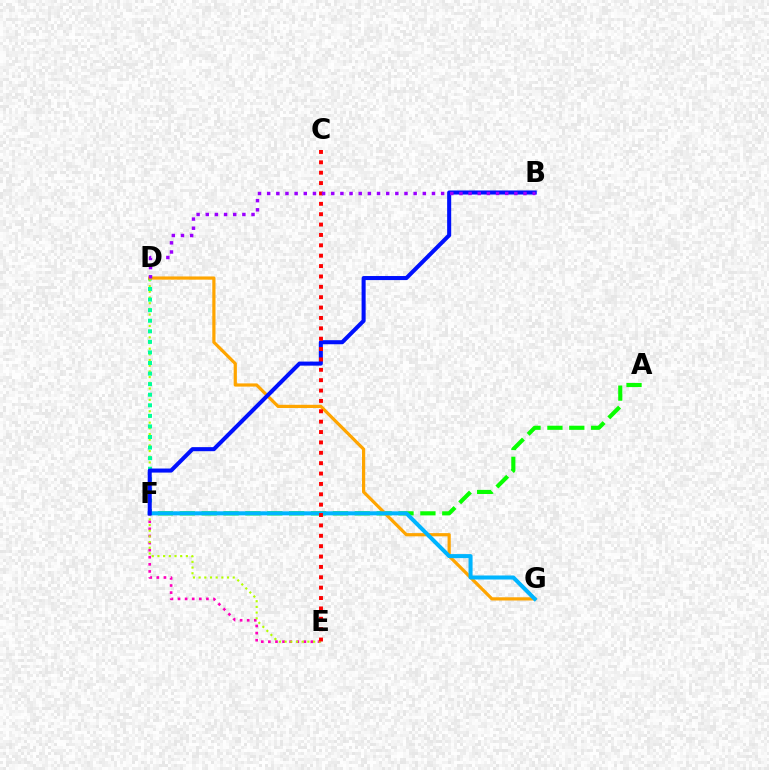{('E', 'F'): [{'color': '#ff00bd', 'line_style': 'dotted', 'thickness': 1.93}], ('D', 'E'): [{'color': '#b3ff00', 'line_style': 'dotted', 'thickness': 1.55}], ('D', 'F'): [{'color': '#00ff9d', 'line_style': 'dotted', 'thickness': 2.87}], ('A', 'F'): [{'color': '#08ff00', 'line_style': 'dashed', 'thickness': 2.97}], ('D', 'G'): [{'color': '#ffa500', 'line_style': 'solid', 'thickness': 2.31}], ('F', 'G'): [{'color': '#00b5ff', 'line_style': 'solid', 'thickness': 2.9}], ('B', 'F'): [{'color': '#0010ff', 'line_style': 'solid', 'thickness': 2.92}], ('C', 'E'): [{'color': '#ff0000', 'line_style': 'dotted', 'thickness': 2.82}], ('B', 'D'): [{'color': '#9b00ff', 'line_style': 'dotted', 'thickness': 2.49}]}